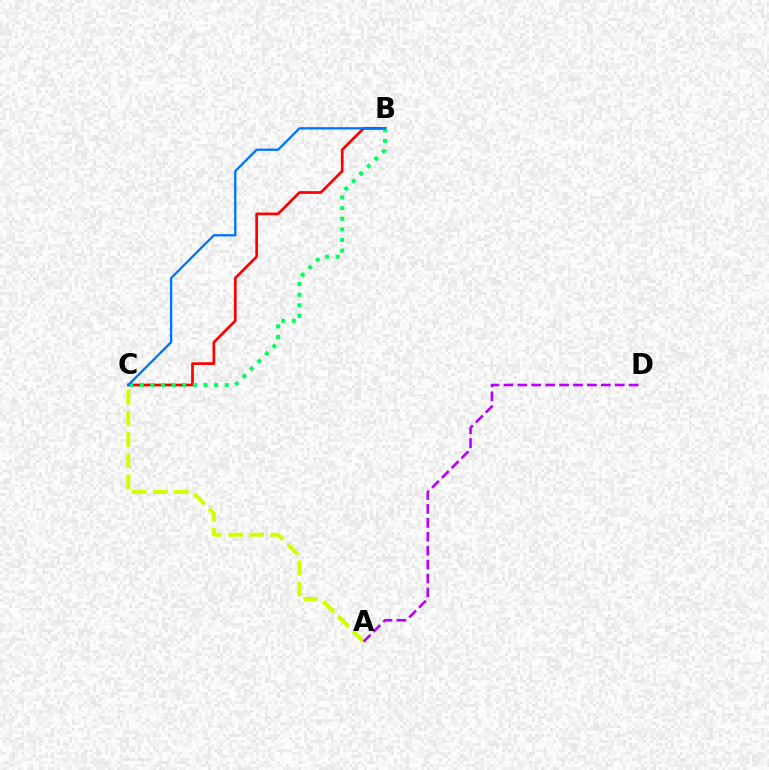{('B', 'C'): [{'color': '#ff0000', 'line_style': 'solid', 'thickness': 1.95}, {'color': '#00ff5c', 'line_style': 'dotted', 'thickness': 2.88}, {'color': '#0074ff', 'line_style': 'solid', 'thickness': 1.67}], ('A', 'C'): [{'color': '#d1ff00', 'line_style': 'dashed', 'thickness': 2.87}], ('A', 'D'): [{'color': '#b900ff', 'line_style': 'dashed', 'thickness': 1.89}]}